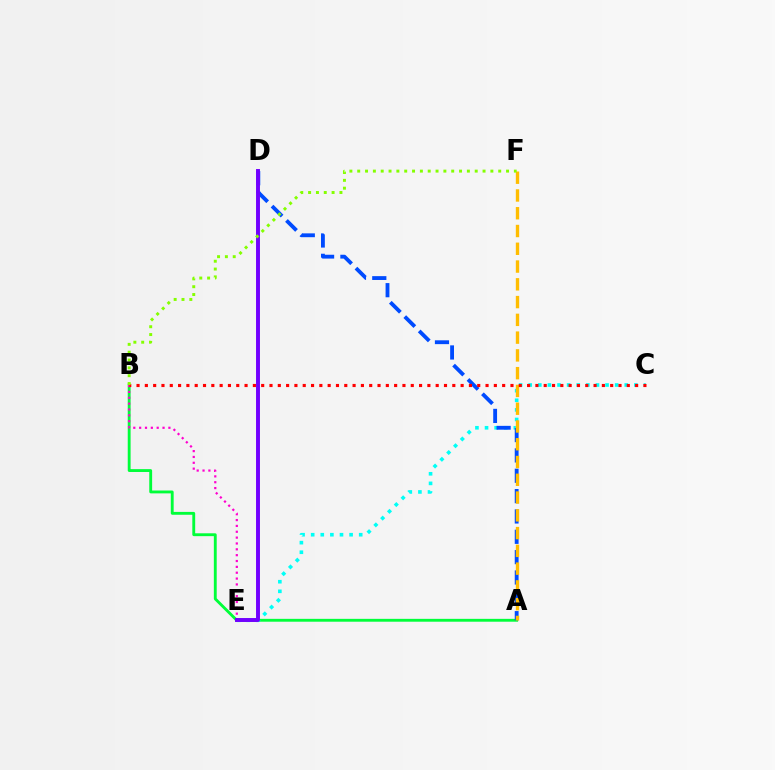{('A', 'B'): [{'color': '#00ff39', 'line_style': 'solid', 'thickness': 2.06}], ('C', 'E'): [{'color': '#00fff6', 'line_style': 'dotted', 'thickness': 2.61}], ('B', 'E'): [{'color': '#ff00cf', 'line_style': 'dotted', 'thickness': 1.59}], ('A', 'D'): [{'color': '#004bff', 'line_style': 'dashed', 'thickness': 2.76}], ('A', 'F'): [{'color': '#ffbd00', 'line_style': 'dashed', 'thickness': 2.41}], ('B', 'C'): [{'color': '#ff0000', 'line_style': 'dotted', 'thickness': 2.26}], ('D', 'E'): [{'color': '#7200ff', 'line_style': 'solid', 'thickness': 2.83}], ('B', 'F'): [{'color': '#84ff00', 'line_style': 'dotted', 'thickness': 2.13}]}